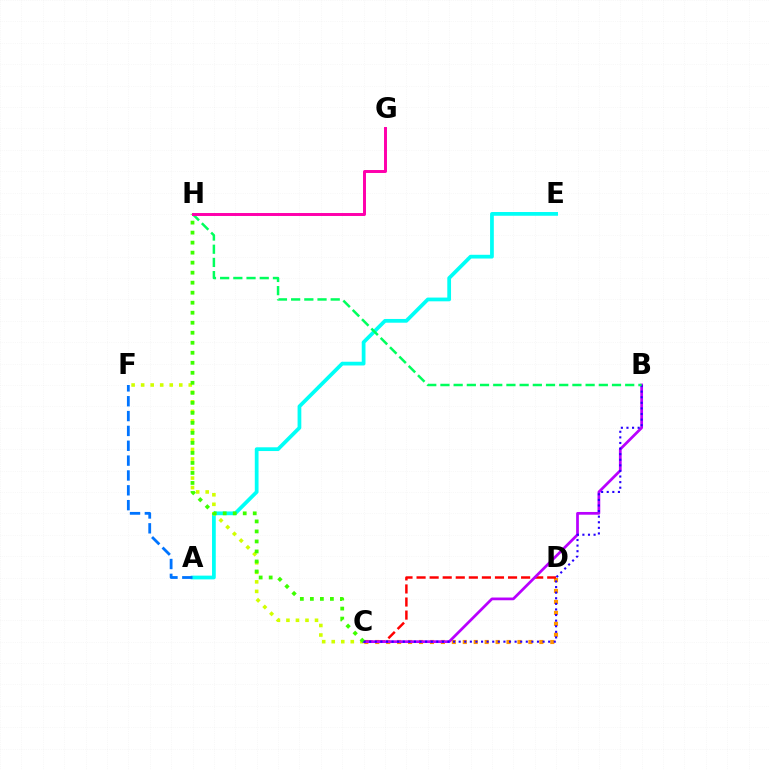{('A', 'E'): [{'color': '#00fff6', 'line_style': 'solid', 'thickness': 2.7}], ('C', 'D'): [{'color': '#ff9400', 'line_style': 'dotted', 'thickness': 2.97}, {'color': '#ff0000', 'line_style': 'dashed', 'thickness': 1.78}], ('C', 'F'): [{'color': '#d1ff00', 'line_style': 'dotted', 'thickness': 2.59}], ('A', 'F'): [{'color': '#0074ff', 'line_style': 'dashed', 'thickness': 2.02}], ('B', 'C'): [{'color': '#b900ff', 'line_style': 'solid', 'thickness': 1.97}, {'color': '#2500ff', 'line_style': 'dotted', 'thickness': 1.52}], ('C', 'H'): [{'color': '#3dff00', 'line_style': 'dotted', 'thickness': 2.72}], ('B', 'H'): [{'color': '#00ff5c', 'line_style': 'dashed', 'thickness': 1.79}], ('G', 'H'): [{'color': '#ff00ac', 'line_style': 'solid', 'thickness': 2.13}]}